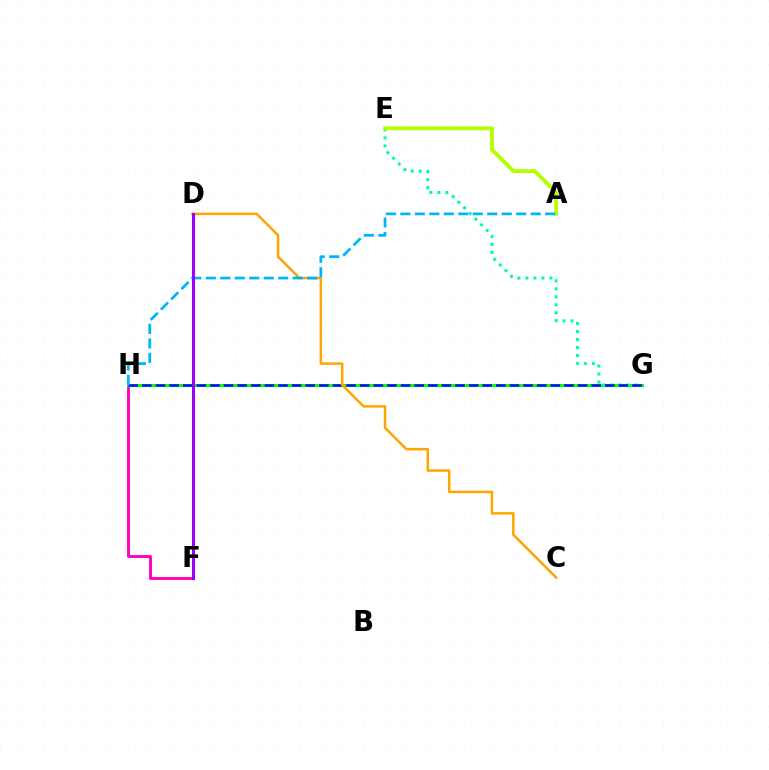{('F', 'H'): [{'color': '#ff00bd', 'line_style': 'solid', 'thickness': 2.09}], ('D', 'F'): [{'color': '#ff0000', 'line_style': 'dotted', 'thickness': 2.2}, {'color': '#9b00ff', 'line_style': 'solid', 'thickness': 2.18}], ('G', 'H'): [{'color': '#08ff00', 'line_style': 'solid', 'thickness': 2.2}, {'color': '#0010ff', 'line_style': 'dashed', 'thickness': 1.85}], ('E', 'G'): [{'color': '#00ff9d', 'line_style': 'dotted', 'thickness': 2.17}], ('A', 'E'): [{'color': '#b3ff00', 'line_style': 'solid', 'thickness': 2.75}], ('C', 'D'): [{'color': '#ffa500', 'line_style': 'solid', 'thickness': 1.81}], ('A', 'H'): [{'color': '#00b5ff', 'line_style': 'dashed', 'thickness': 1.97}]}